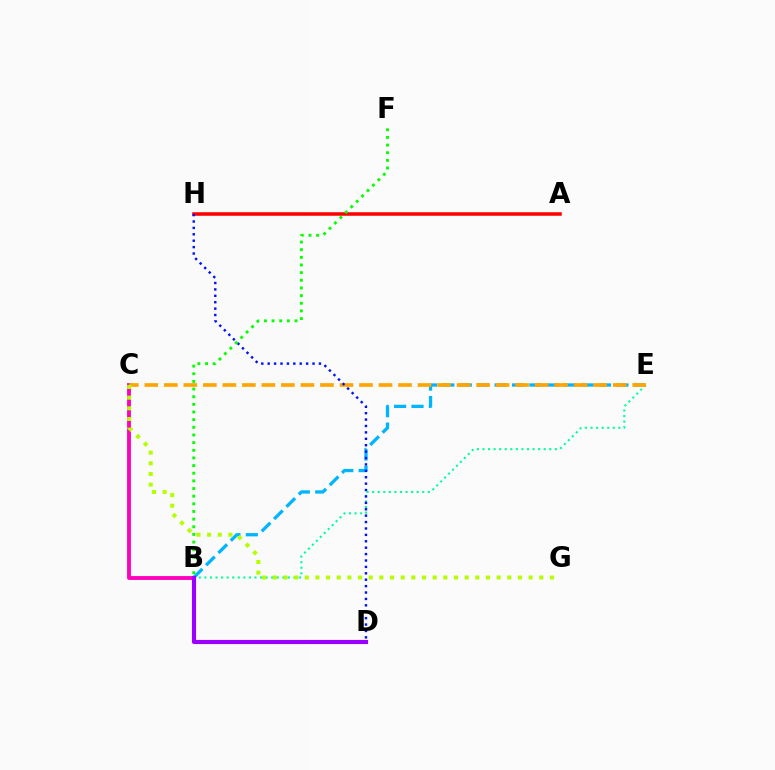{('B', 'E'): [{'color': '#00ff9d', 'line_style': 'dotted', 'thickness': 1.51}, {'color': '#00b5ff', 'line_style': 'dashed', 'thickness': 2.37}], ('B', 'C'): [{'color': '#ff00bd', 'line_style': 'solid', 'thickness': 2.77}], ('C', 'E'): [{'color': '#ffa500', 'line_style': 'dashed', 'thickness': 2.65}], ('C', 'G'): [{'color': '#b3ff00', 'line_style': 'dotted', 'thickness': 2.9}], ('A', 'H'): [{'color': '#ff0000', 'line_style': 'solid', 'thickness': 2.54}], ('D', 'H'): [{'color': '#0010ff', 'line_style': 'dotted', 'thickness': 1.74}], ('B', 'D'): [{'color': '#9b00ff', 'line_style': 'solid', 'thickness': 2.97}], ('B', 'F'): [{'color': '#08ff00', 'line_style': 'dotted', 'thickness': 2.08}]}